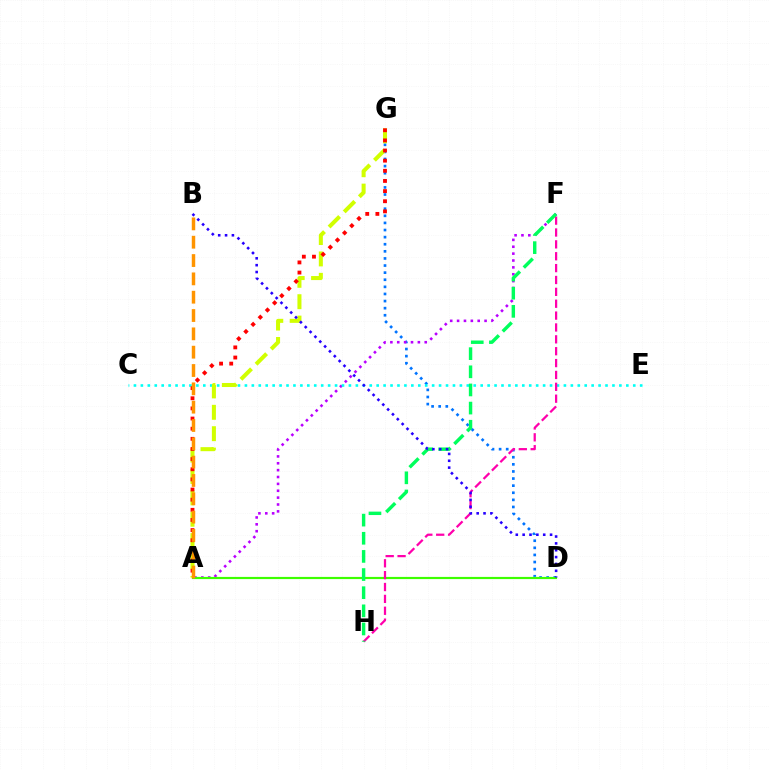{('D', 'G'): [{'color': '#0074ff', 'line_style': 'dotted', 'thickness': 1.93}], ('A', 'F'): [{'color': '#b900ff', 'line_style': 'dotted', 'thickness': 1.87}], ('C', 'E'): [{'color': '#00fff6', 'line_style': 'dotted', 'thickness': 1.88}], ('A', 'D'): [{'color': '#3dff00', 'line_style': 'solid', 'thickness': 1.57}], ('F', 'H'): [{'color': '#ff00ac', 'line_style': 'dashed', 'thickness': 1.61}, {'color': '#00ff5c', 'line_style': 'dashed', 'thickness': 2.46}], ('A', 'G'): [{'color': '#d1ff00', 'line_style': 'dashed', 'thickness': 2.91}, {'color': '#ff0000', 'line_style': 'dotted', 'thickness': 2.76}], ('A', 'B'): [{'color': '#ff9400', 'line_style': 'dashed', 'thickness': 2.49}], ('B', 'D'): [{'color': '#2500ff', 'line_style': 'dotted', 'thickness': 1.86}]}